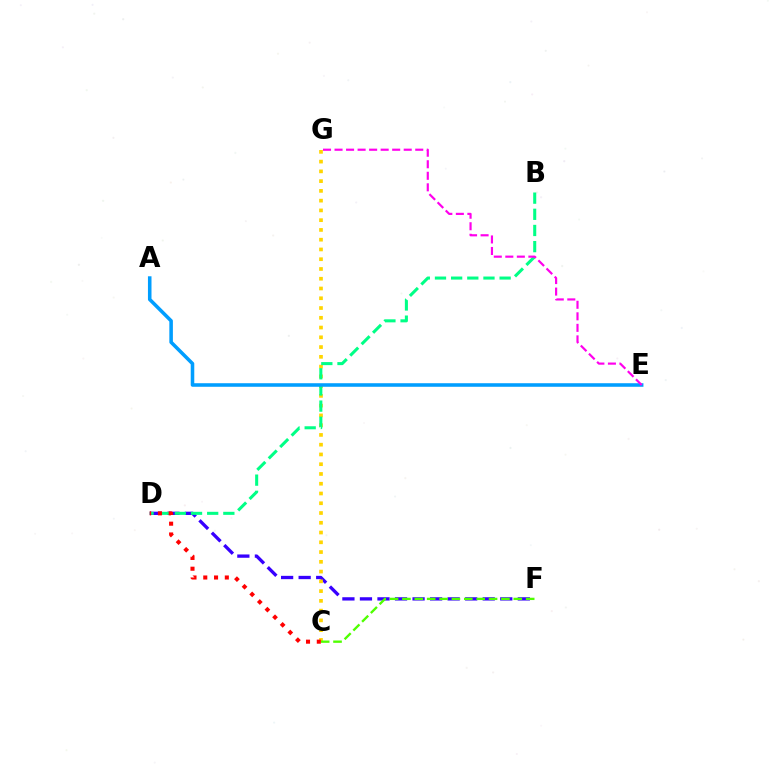{('D', 'F'): [{'color': '#3700ff', 'line_style': 'dashed', 'thickness': 2.38}], ('C', 'G'): [{'color': '#ffd500', 'line_style': 'dotted', 'thickness': 2.65}], ('B', 'D'): [{'color': '#00ff86', 'line_style': 'dashed', 'thickness': 2.2}], ('A', 'E'): [{'color': '#009eff', 'line_style': 'solid', 'thickness': 2.56}], ('C', 'F'): [{'color': '#4fff00', 'line_style': 'dashed', 'thickness': 1.68}], ('C', 'D'): [{'color': '#ff0000', 'line_style': 'dotted', 'thickness': 2.93}], ('E', 'G'): [{'color': '#ff00ed', 'line_style': 'dashed', 'thickness': 1.57}]}